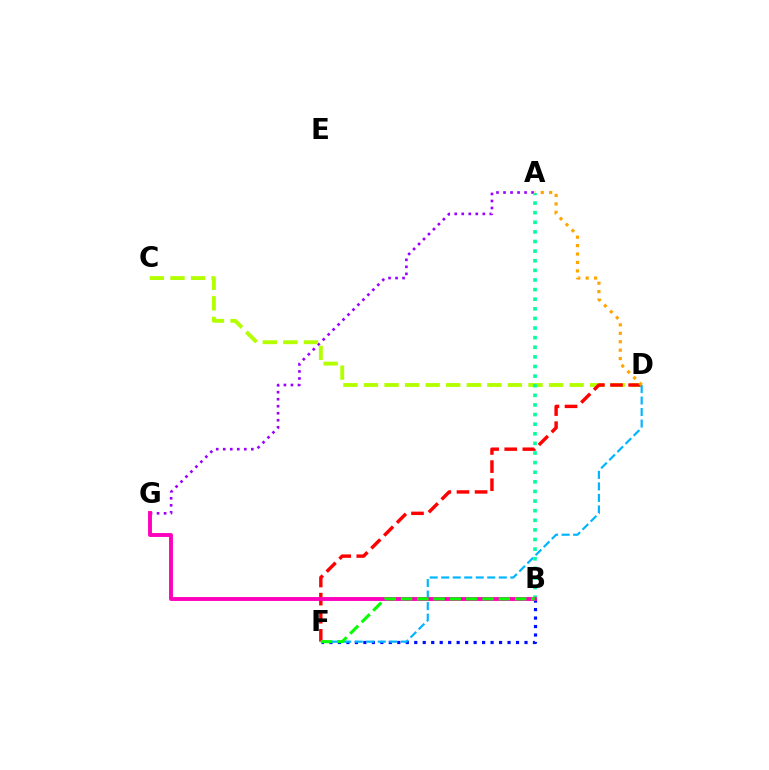{('A', 'G'): [{'color': '#9b00ff', 'line_style': 'dotted', 'thickness': 1.91}], ('B', 'F'): [{'color': '#0010ff', 'line_style': 'dotted', 'thickness': 2.3}, {'color': '#08ff00', 'line_style': 'dashed', 'thickness': 2.21}], ('C', 'D'): [{'color': '#b3ff00', 'line_style': 'dashed', 'thickness': 2.79}], ('D', 'F'): [{'color': '#ff0000', 'line_style': 'dashed', 'thickness': 2.46}, {'color': '#00b5ff', 'line_style': 'dashed', 'thickness': 1.56}], ('A', 'B'): [{'color': '#00ff9d', 'line_style': 'dotted', 'thickness': 2.61}], ('B', 'G'): [{'color': '#ff00bd', 'line_style': 'solid', 'thickness': 2.79}], ('A', 'D'): [{'color': '#ffa500', 'line_style': 'dotted', 'thickness': 2.29}]}